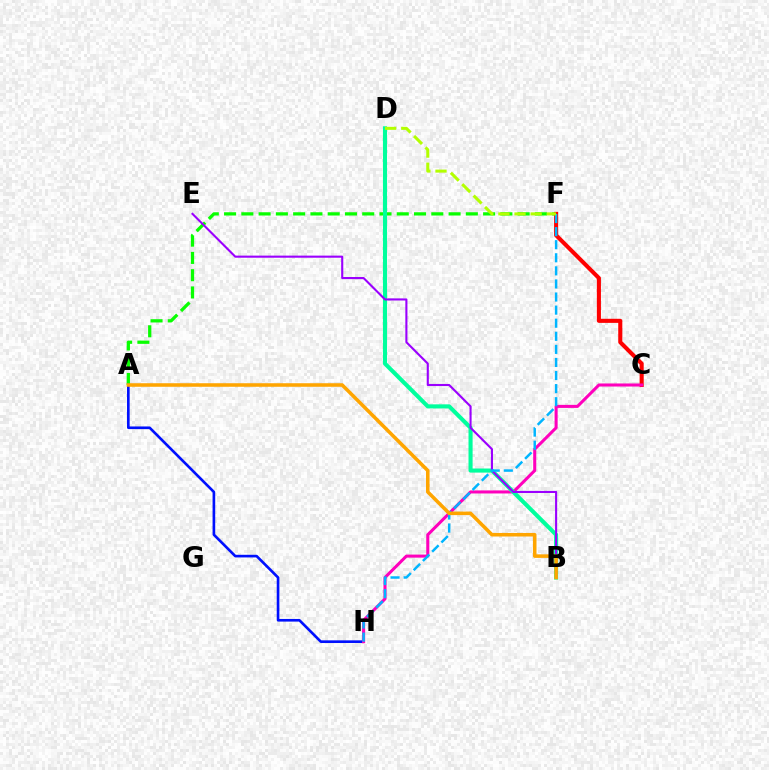{('A', 'F'): [{'color': '#08ff00', 'line_style': 'dashed', 'thickness': 2.35}], ('C', 'F'): [{'color': '#ff0000', 'line_style': 'solid', 'thickness': 2.94}], ('A', 'H'): [{'color': '#0010ff', 'line_style': 'solid', 'thickness': 1.9}], ('C', 'H'): [{'color': '#ff00bd', 'line_style': 'solid', 'thickness': 2.2}], ('B', 'D'): [{'color': '#00ff9d', 'line_style': 'solid', 'thickness': 2.94}], ('B', 'E'): [{'color': '#9b00ff', 'line_style': 'solid', 'thickness': 1.51}], ('F', 'H'): [{'color': '#00b5ff', 'line_style': 'dashed', 'thickness': 1.78}], ('D', 'F'): [{'color': '#b3ff00', 'line_style': 'dashed', 'thickness': 2.19}], ('A', 'B'): [{'color': '#ffa500', 'line_style': 'solid', 'thickness': 2.55}]}